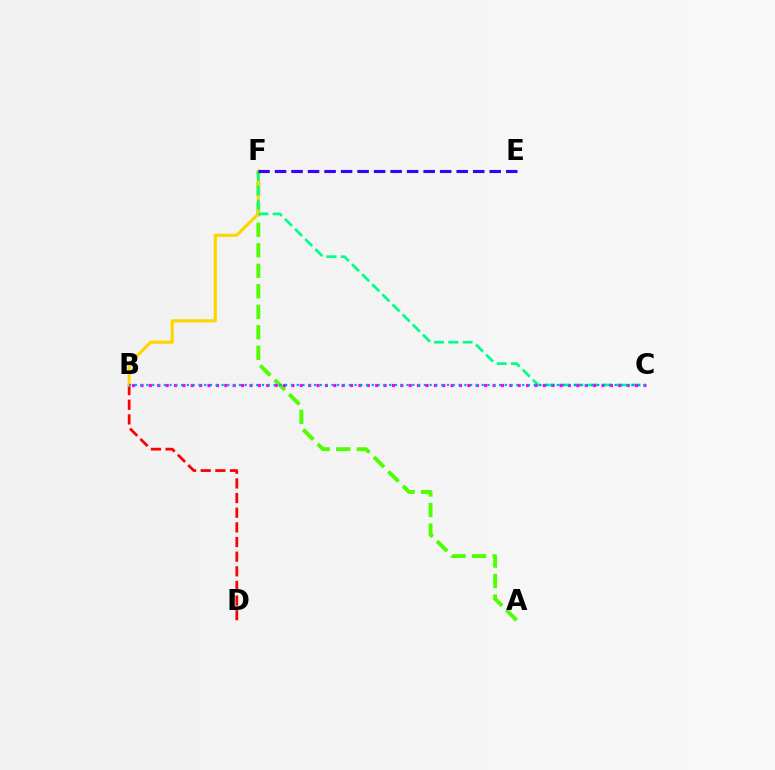{('A', 'F'): [{'color': '#4fff00', 'line_style': 'dashed', 'thickness': 2.79}], ('B', 'D'): [{'color': '#ff0000', 'line_style': 'dashed', 'thickness': 1.99}], ('B', 'F'): [{'color': '#ffd500', 'line_style': 'solid', 'thickness': 2.24}], ('C', 'F'): [{'color': '#00ff86', 'line_style': 'dashed', 'thickness': 1.94}], ('B', 'C'): [{'color': '#ff00ed', 'line_style': 'dotted', 'thickness': 2.28}, {'color': '#009eff', 'line_style': 'dotted', 'thickness': 1.57}], ('E', 'F'): [{'color': '#3700ff', 'line_style': 'dashed', 'thickness': 2.24}]}